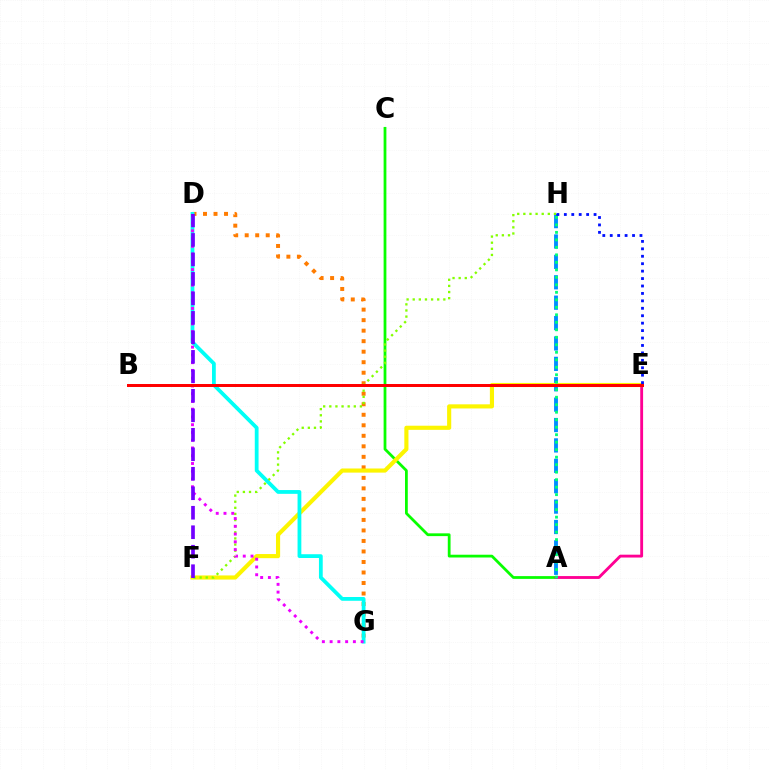{('D', 'G'): [{'color': '#ff7c00', 'line_style': 'dotted', 'thickness': 2.86}, {'color': '#00fff6', 'line_style': 'solid', 'thickness': 2.72}, {'color': '#ee00ff', 'line_style': 'dotted', 'thickness': 2.11}], ('A', 'C'): [{'color': '#08ff00', 'line_style': 'solid', 'thickness': 2.0}], ('A', 'E'): [{'color': '#ff0094', 'line_style': 'solid', 'thickness': 2.06}], ('A', 'H'): [{'color': '#008cff', 'line_style': 'dashed', 'thickness': 2.77}, {'color': '#00ff74', 'line_style': 'dotted', 'thickness': 2.04}], ('E', 'F'): [{'color': '#fcf500', 'line_style': 'solid', 'thickness': 2.97}], ('F', 'H'): [{'color': '#84ff00', 'line_style': 'dotted', 'thickness': 1.66}], ('E', 'H'): [{'color': '#0010ff', 'line_style': 'dotted', 'thickness': 2.02}], ('B', 'E'): [{'color': '#ff0000', 'line_style': 'solid', 'thickness': 2.15}], ('D', 'F'): [{'color': '#7200ff', 'line_style': 'dashed', 'thickness': 2.65}]}